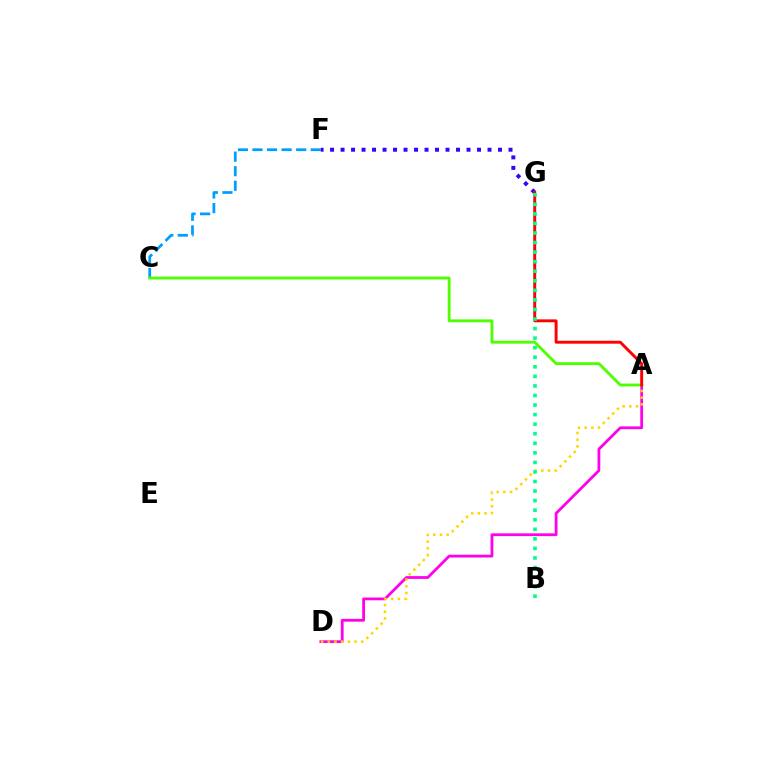{('C', 'F'): [{'color': '#009eff', 'line_style': 'dashed', 'thickness': 1.98}], ('F', 'G'): [{'color': '#3700ff', 'line_style': 'dotted', 'thickness': 2.85}], ('A', 'D'): [{'color': '#ff00ed', 'line_style': 'solid', 'thickness': 2.0}, {'color': '#ffd500', 'line_style': 'dotted', 'thickness': 1.82}], ('A', 'C'): [{'color': '#4fff00', 'line_style': 'solid', 'thickness': 2.06}], ('A', 'G'): [{'color': '#ff0000', 'line_style': 'solid', 'thickness': 2.11}], ('B', 'G'): [{'color': '#00ff86', 'line_style': 'dotted', 'thickness': 2.6}]}